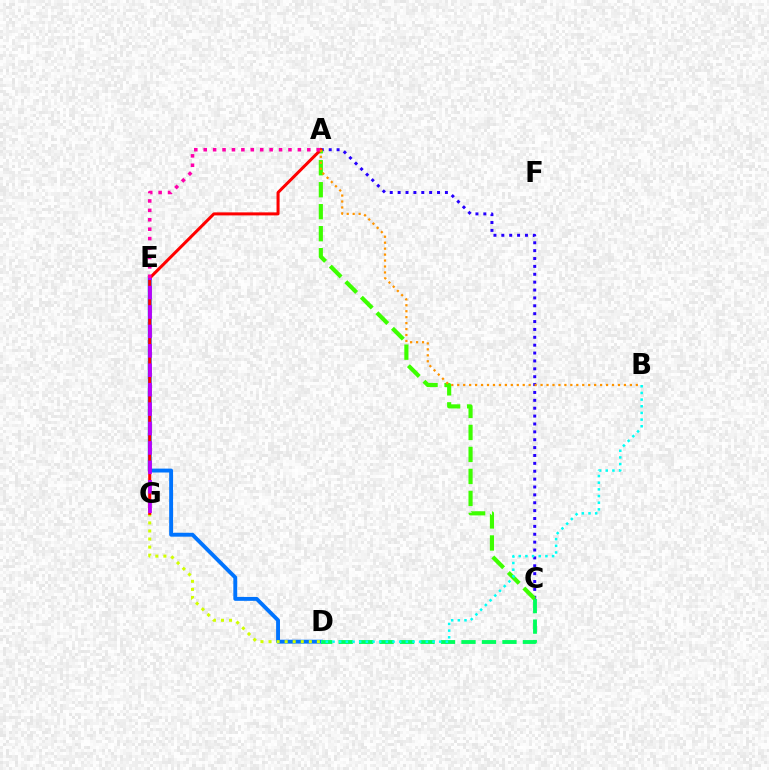{('D', 'E'): [{'color': '#0074ff', 'line_style': 'solid', 'thickness': 2.8}], ('D', 'G'): [{'color': '#d1ff00', 'line_style': 'dotted', 'thickness': 2.19}], ('C', 'D'): [{'color': '#00ff5c', 'line_style': 'dashed', 'thickness': 2.78}], ('A', 'C'): [{'color': '#2500ff', 'line_style': 'dotted', 'thickness': 2.14}, {'color': '#3dff00', 'line_style': 'dashed', 'thickness': 2.99}], ('A', 'G'): [{'color': '#ff0000', 'line_style': 'solid', 'thickness': 2.18}], ('A', 'E'): [{'color': '#ff00ac', 'line_style': 'dotted', 'thickness': 2.56}], ('E', 'G'): [{'color': '#b900ff', 'line_style': 'dashed', 'thickness': 2.64}], ('A', 'B'): [{'color': '#ff9400', 'line_style': 'dotted', 'thickness': 1.62}], ('B', 'D'): [{'color': '#00fff6', 'line_style': 'dotted', 'thickness': 1.81}]}